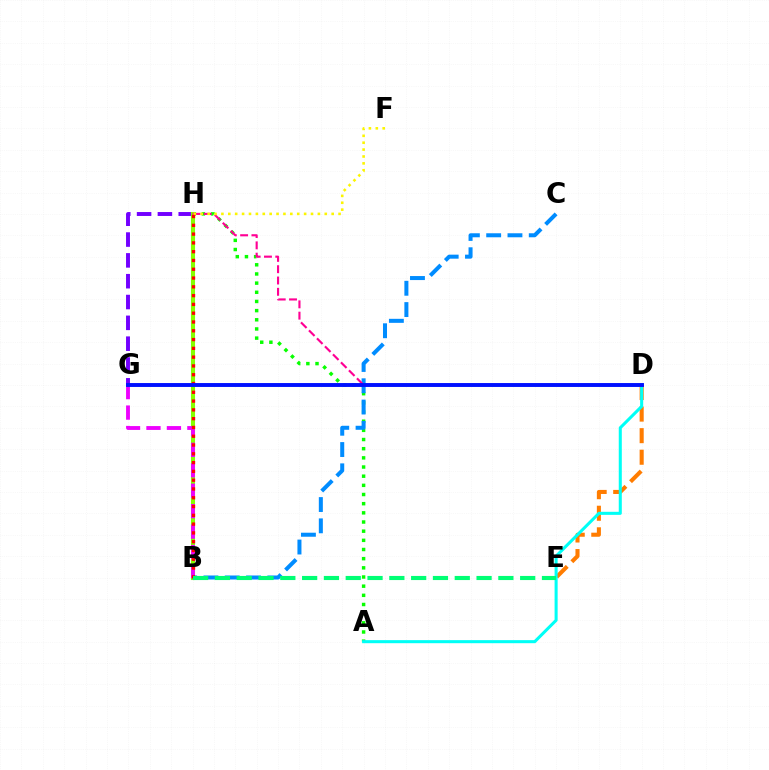{('D', 'E'): [{'color': '#ff7c00', 'line_style': 'dashed', 'thickness': 2.93}], ('A', 'H'): [{'color': '#08ff00', 'line_style': 'dotted', 'thickness': 2.49}], ('G', 'H'): [{'color': '#7200ff', 'line_style': 'dashed', 'thickness': 2.83}], ('B', 'H'): [{'color': '#84ff00', 'line_style': 'solid', 'thickness': 2.93}, {'color': '#ff0000', 'line_style': 'dotted', 'thickness': 2.39}], ('B', 'G'): [{'color': '#ee00ff', 'line_style': 'dashed', 'thickness': 2.78}], ('A', 'D'): [{'color': '#00fff6', 'line_style': 'solid', 'thickness': 2.2}], ('B', 'C'): [{'color': '#008cff', 'line_style': 'dashed', 'thickness': 2.89}], ('D', 'H'): [{'color': '#ff0094', 'line_style': 'dashed', 'thickness': 1.54}], ('F', 'H'): [{'color': '#fcf500', 'line_style': 'dotted', 'thickness': 1.87}], ('D', 'G'): [{'color': '#0010ff', 'line_style': 'solid', 'thickness': 2.81}], ('B', 'E'): [{'color': '#00ff74', 'line_style': 'dashed', 'thickness': 2.96}]}